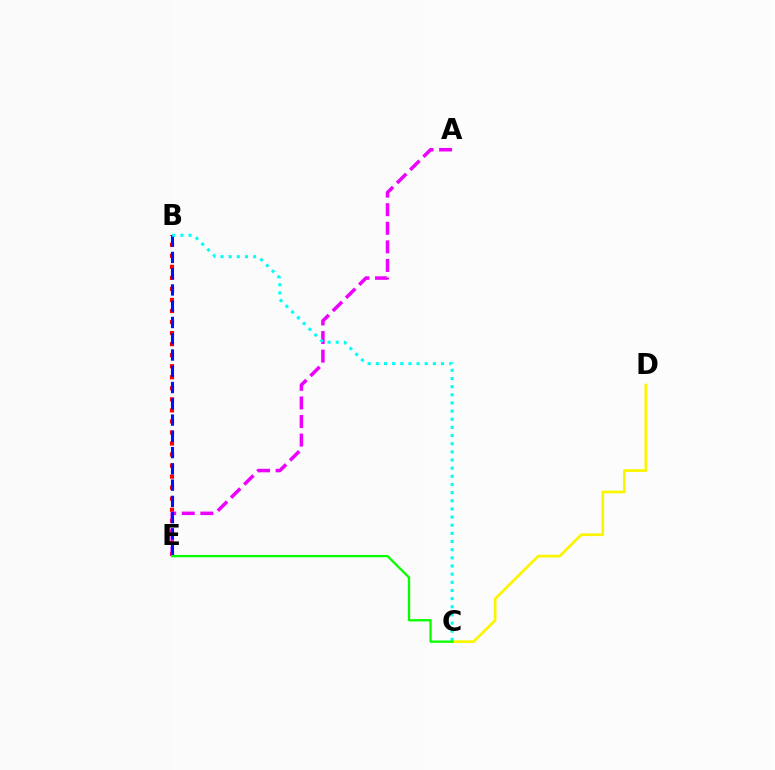{('B', 'E'): [{'color': '#ff0000', 'line_style': 'dotted', 'thickness': 3.0}, {'color': '#0010ff', 'line_style': 'dashed', 'thickness': 2.21}], ('A', 'E'): [{'color': '#ee00ff', 'line_style': 'dashed', 'thickness': 2.52}], ('C', 'D'): [{'color': '#fcf500', 'line_style': 'solid', 'thickness': 1.97}], ('B', 'C'): [{'color': '#00fff6', 'line_style': 'dotted', 'thickness': 2.21}], ('C', 'E'): [{'color': '#08ff00', 'line_style': 'solid', 'thickness': 1.66}]}